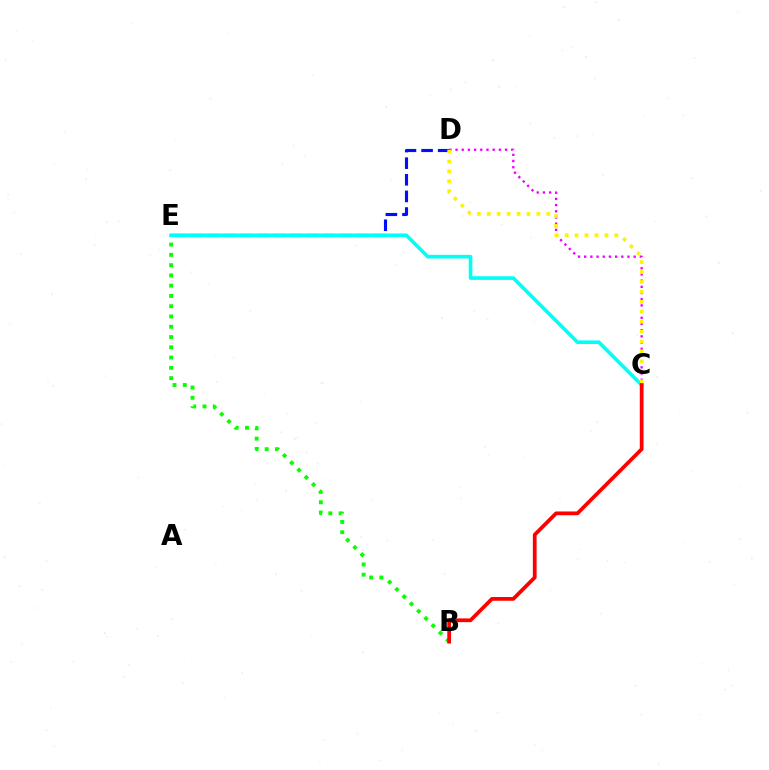{('B', 'E'): [{'color': '#08ff00', 'line_style': 'dotted', 'thickness': 2.79}], ('C', 'D'): [{'color': '#ee00ff', 'line_style': 'dotted', 'thickness': 1.68}, {'color': '#fcf500', 'line_style': 'dotted', 'thickness': 2.7}], ('D', 'E'): [{'color': '#0010ff', 'line_style': 'dashed', 'thickness': 2.26}], ('C', 'E'): [{'color': '#00fff6', 'line_style': 'solid', 'thickness': 2.62}], ('B', 'C'): [{'color': '#ff0000', 'line_style': 'solid', 'thickness': 2.7}]}